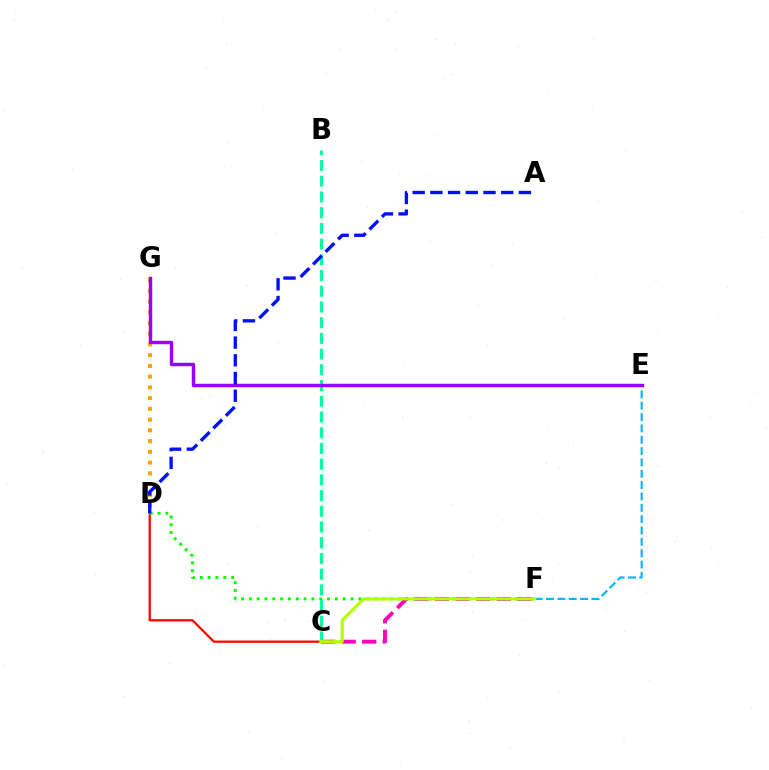{('C', 'F'): [{'color': '#ff00bd', 'line_style': 'dashed', 'thickness': 2.8}, {'color': '#b3ff00', 'line_style': 'solid', 'thickness': 2.17}], ('C', 'D'): [{'color': '#ff0000', 'line_style': 'solid', 'thickness': 1.61}], ('D', 'G'): [{'color': '#ffa500', 'line_style': 'dotted', 'thickness': 2.92}], ('E', 'F'): [{'color': '#00b5ff', 'line_style': 'dashed', 'thickness': 1.54}], ('D', 'F'): [{'color': '#08ff00', 'line_style': 'dotted', 'thickness': 2.13}], ('B', 'C'): [{'color': '#00ff9d', 'line_style': 'dashed', 'thickness': 2.14}], ('E', 'G'): [{'color': '#9b00ff', 'line_style': 'solid', 'thickness': 2.46}], ('A', 'D'): [{'color': '#0010ff', 'line_style': 'dashed', 'thickness': 2.41}]}